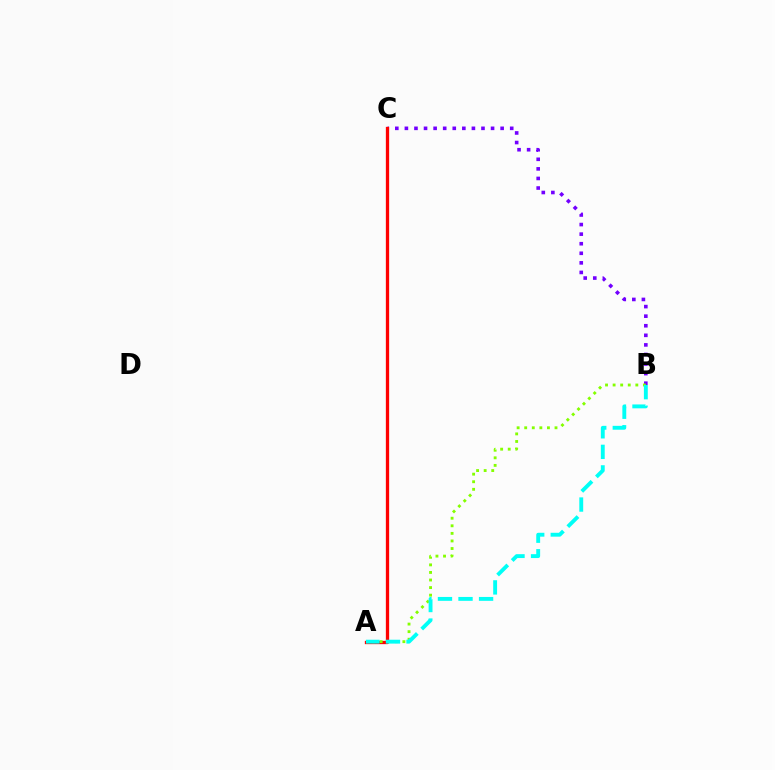{('B', 'C'): [{'color': '#7200ff', 'line_style': 'dotted', 'thickness': 2.6}], ('A', 'C'): [{'color': '#ff0000', 'line_style': 'solid', 'thickness': 2.37}], ('A', 'B'): [{'color': '#84ff00', 'line_style': 'dotted', 'thickness': 2.06}, {'color': '#00fff6', 'line_style': 'dashed', 'thickness': 2.79}]}